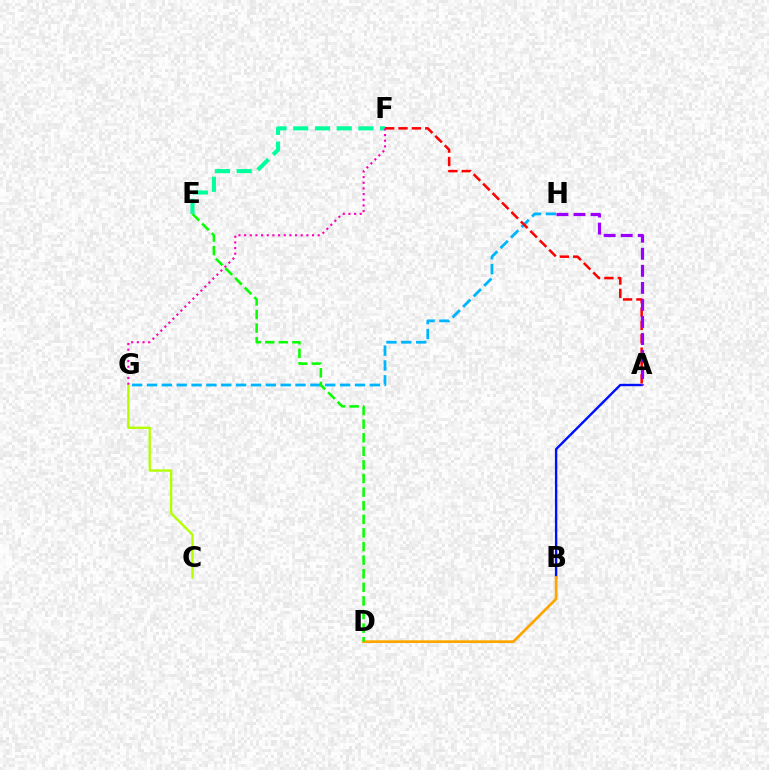{('G', 'H'): [{'color': '#00b5ff', 'line_style': 'dashed', 'thickness': 2.02}], ('A', 'B'): [{'color': '#0010ff', 'line_style': 'solid', 'thickness': 1.72}], ('A', 'F'): [{'color': '#ff0000', 'line_style': 'dashed', 'thickness': 1.81}], ('B', 'D'): [{'color': '#ffa500', 'line_style': 'solid', 'thickness': 1.96}], ('C', 'G'): [{'color': '#b3ff00', 'line_style': 'solid', 'thickness': 1.68}], ('D', 'E'): [{'color': '#08ff00', 'line_style': 'dashed', 'thickness': 1.85}], ('A', 'H'): [{'color': '#9b00ff', 'line_style': 'dashed', 'thickness': 2.32}], ('E', 'F'): [{'color': '#00ff9d', 'line_style': 'dashed', 'thickness': 2.95}], ('F', 'G'): [{'color': '#ff00bd', 'line_style': 'dotted', 'thickness': 1.54}]}